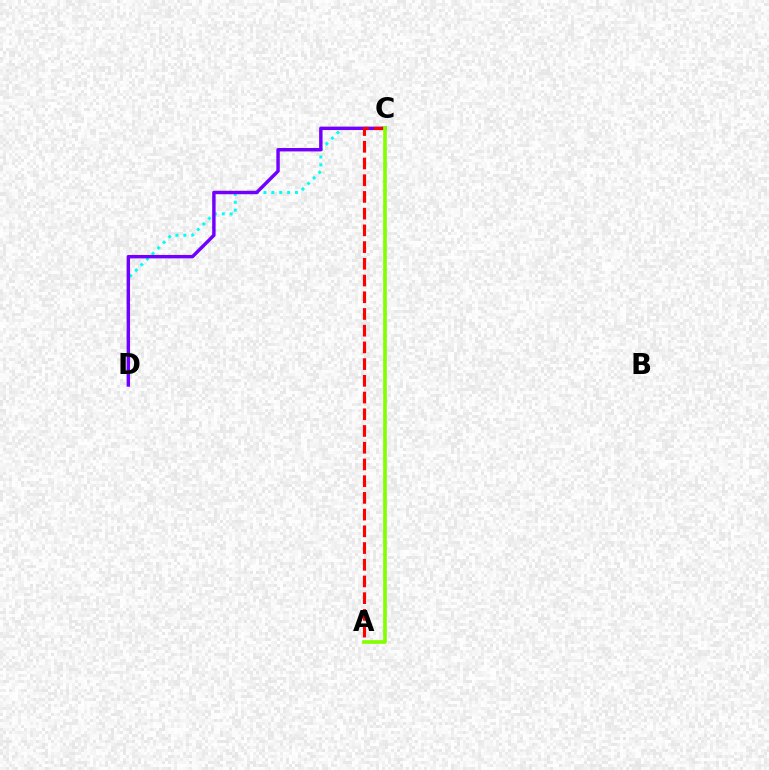{('C', 'D'): [{'color': '#00fff6', 'line_style': 'dotted', 'thickness': 2.14}, {'color': '#7200ff', 'line_style': 'solid', 'thickness': 2.47}], ('A', 'C'): [{'color': '#ff0000', 'line_style': 'dashed', 'thickness': 2.27}, {'color': '#84ff00', 'line_style': 'solid', 'thickness': 2.64}]}